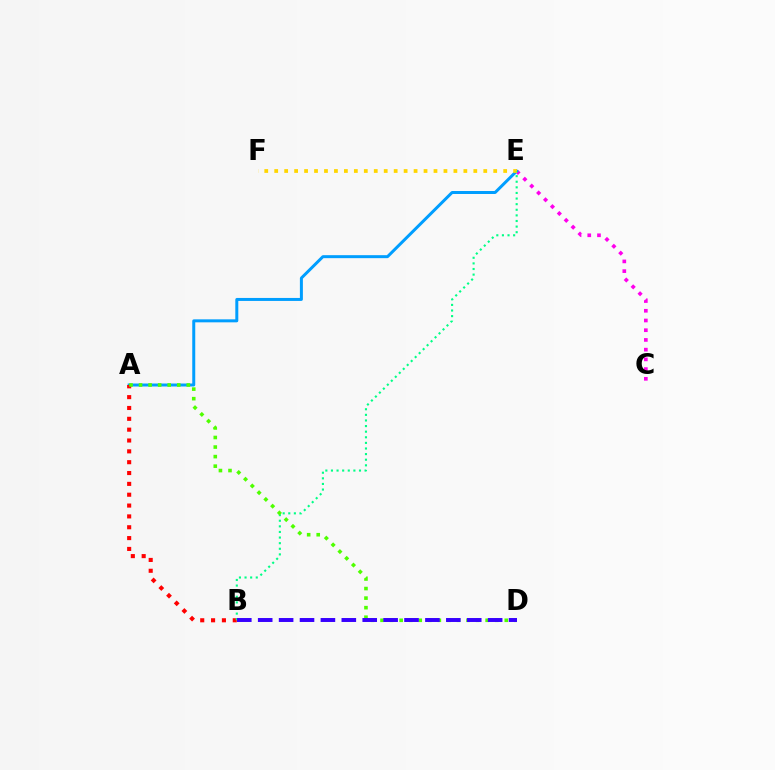{('C', 'E'): [{'color': '#ff00ed', 'line_style': 'dotted', 'thickness': 2.64}], ('A', 'E'): [{'color': '#009eff', 'line_style': 'solid', 'thickness': 2.15}], ('A', 'B'): [{'color': '#ff0000', 'line_style': 'dotted', 'thickness': 2.95}], ('E', 'F'): [{'color': '#ffd500', 'line_style': 'dotted', 'thickness': 2.7}], ('B', 'E'): [{'color': '#00ff86', 'line_style': 'dotted', 'thickness': 1.52}], ('A', 'D'): [{'color': '#4fff00', 'line_style': 'dotted', 'thickness': 2.6}], ('B', 'D'): [{'color': '#3700ff', 'line_style': 'dashed', 'thickness': 2.84}]}